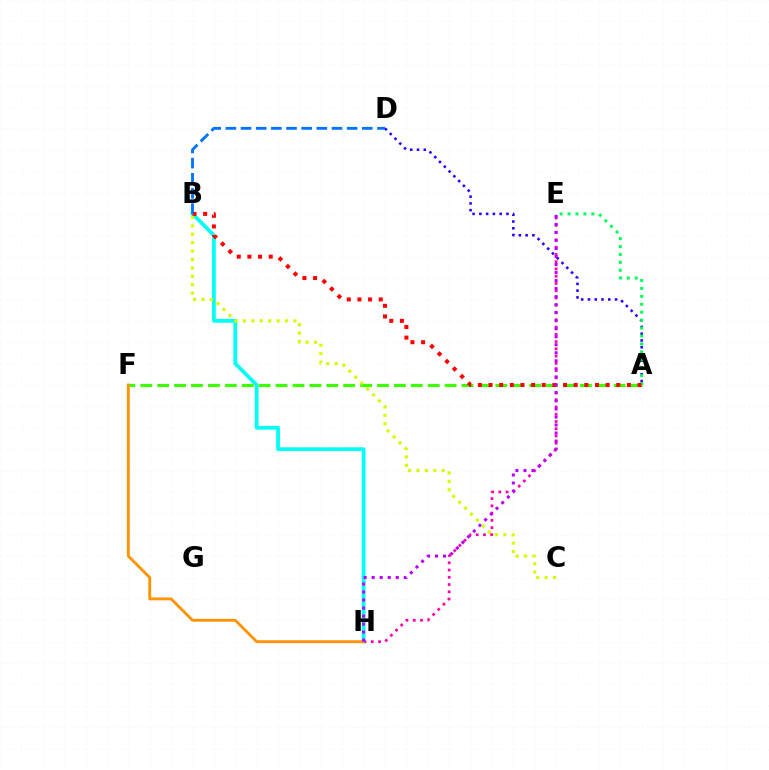{('A', 'D'): [{'color': '#2500ff', 'line_style': 'dotted', 'thickness': 1.84}], ('B', 'H'): [{'color': '#00fff6', 'line_style': 'solid', 'thickness': 2.69}], ('A', 'E'): [{'color': '#00ff5c', 'line_style': 'dotted', 'thickness': 2.15}], ('E', 'H'): [{'color': '#ff00ac', 'line_style': 'dotted', 'thickness': 1.97}, {'color': '#b900ff', 'line_style': 'dotted', 'thickness': 2.18}], ('A', 'F'): [{'color': '#3dff00', 'line_style': 'dashed', 'thickness': 2.3}], ('A', 'B'): [{'color': '#ff0000', 'line_style': 'dotted', 'thickness': 2.89}], ('F', 'H'): [{'color': '#ff9400', 'line_style': 'solid', 'thickness': 2.06}], ('B', 'D'): [{'color': '#0074ff', 'line_style': 'dashed', 'thickness': 2.06}], ('B', 'C'): [{'color': '#d1ff00', 'line_style': 'dotted', 'thickness': 2.28}]}